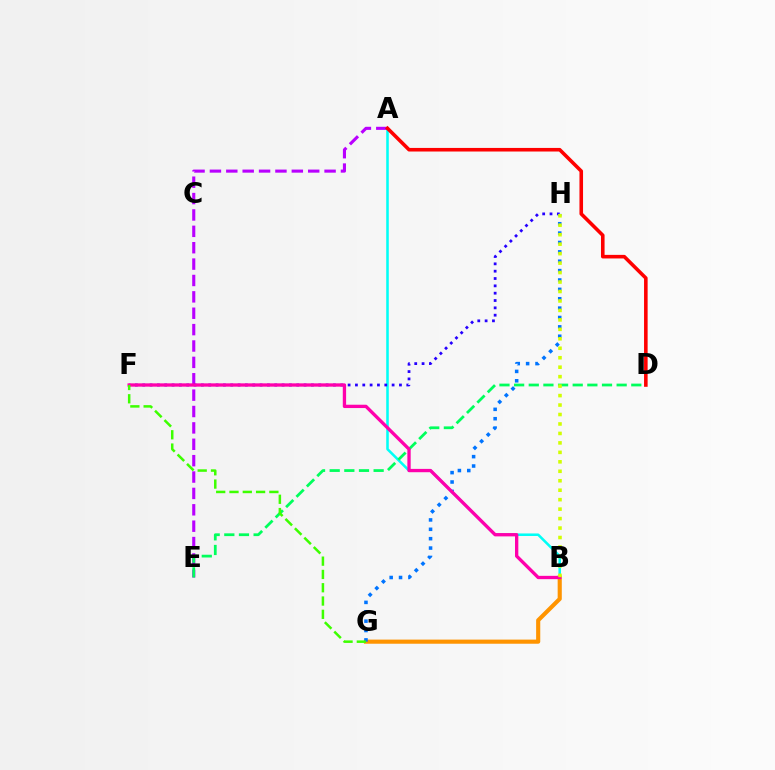{('A', 'B'): [{'color': '#00fff6', 'line_style': 'solid', 'thickness': 1.83}], ('A', 'E'): [{'color': '#b900ff', 'line_style': 'dashed', 'thickness': 2.23}], ('F', 'H'): [{'color': '#2500ff', 'line_style': 'dotted', 'thickness': 1.99}], ('D', 'E'): [{'color': '#00ff5c', 'line_style': 'dashed', 'thickness': 1.99}], ('B', 'G'): [{'color': '#ff9400', 'line_style': 'solid', 'thickness': 2.97}], ('G', 'H'): [{'color': '#0074ff', 'line_style': 'dotted', 'thickness': 2.55}], ('B', 'F'): [{'color': '#ff00ac', 'line_style': 'solid', 'thickness': 2.39}], ('B', 'H'): [{'color': '#d1ff00', 'line_style': 'dotted', 'thickness': 2.57}], ('F', 'G'): [{'color': '#3dff00', 'line_style': 'dashed', 'thickness': 1.81}], ('A', 'D'): [{'color': '#ff0000', 'line_style': 'solid', 'thickness': 2.58}]}